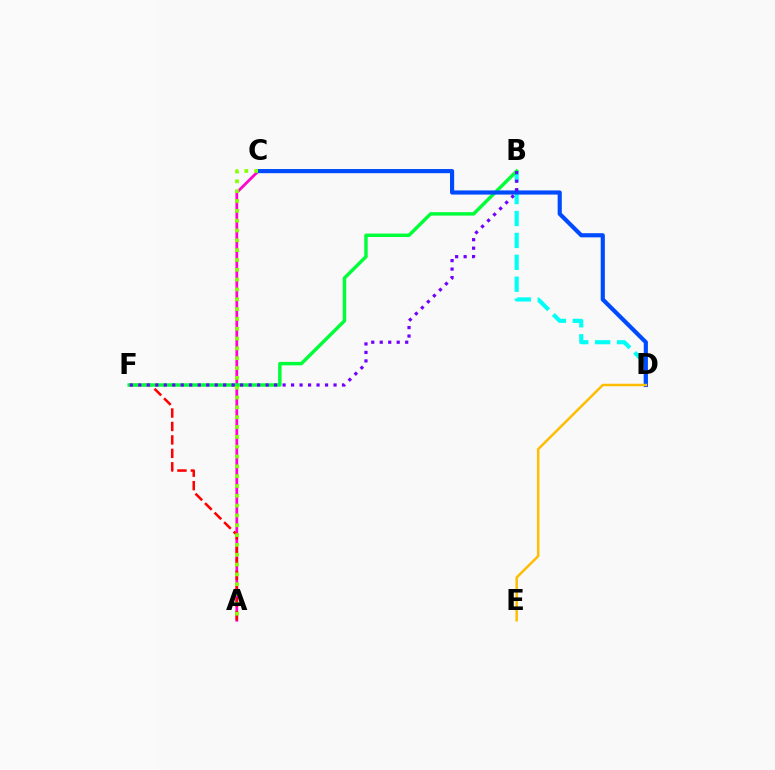{('A', 'C'): [{'color': '#ff00cf', 'line_style': 'solid', 'thickness': 1.97}, {'color': '#84ff00', 'line_style': 'dotted', 'thickness': 2.67}], ('A', 'F'): [{'color': '#ff0000', 'line_style': 'dashed', 'thickness': 1.83}], ('B', 'D'): [{'color': '#00fff6', 'line_style': 'dashed', 'thickness': 2.98}], ('B', 'F'): [{'color': '#00ff39', 'line_style': 'solid', 'thickness': 2.48}, {'color': '#7200ff', 'line_style': 'dotted', 'thickness': 2.31}], ('C', 'D'): [{'color': '#004bff', 'line_style': 'solid', 'thickness': 2.99}], ('D', 'E'): [{'color': '#ffbd00', 'line_style': 'solid', 'thickness': 1.79}]}